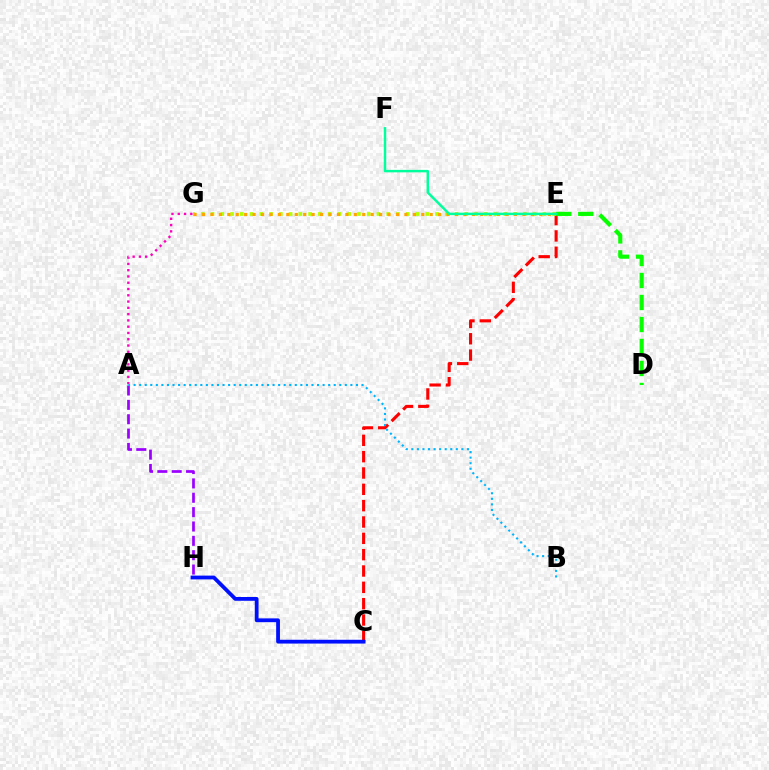{('A', 'G'): [{'color': '#ff00bd', 'line_style': 'dotted', 'thickness': 1.71}], ('C', 'E'): [{'color': '#ff0000', 'line_style': 'dashed', 'thickness': 2.22}], ('E', 'G'): [{'color': '#b3ff00', 'line_style': 'dotted', 'thickness': 2.65}, {'color': '#ffa500', 'line_style': 'dotted', 'thickness': 2.29}], ('A', 'H'): [{'color': '#9b00ff', 'line_style': 'dashed', 'thickness': 1.95}], ('C', 'H'): [{'color': '#0010ff', 'line_style': 'solid', 'thickness': 2.73}], ('D', 'E'): [{'color': '#08ff00', 'line_style': 'dashed', 'thickness': 2.99}], ('E', 'F'): [{'color': '#00ff9d', 'line_style': 'solid', 'thickness': 1.77}], ('A', 'B'): [{'color': '#00b5ff', 'line_style': 'dotted', 'thickness': 1.51}]}